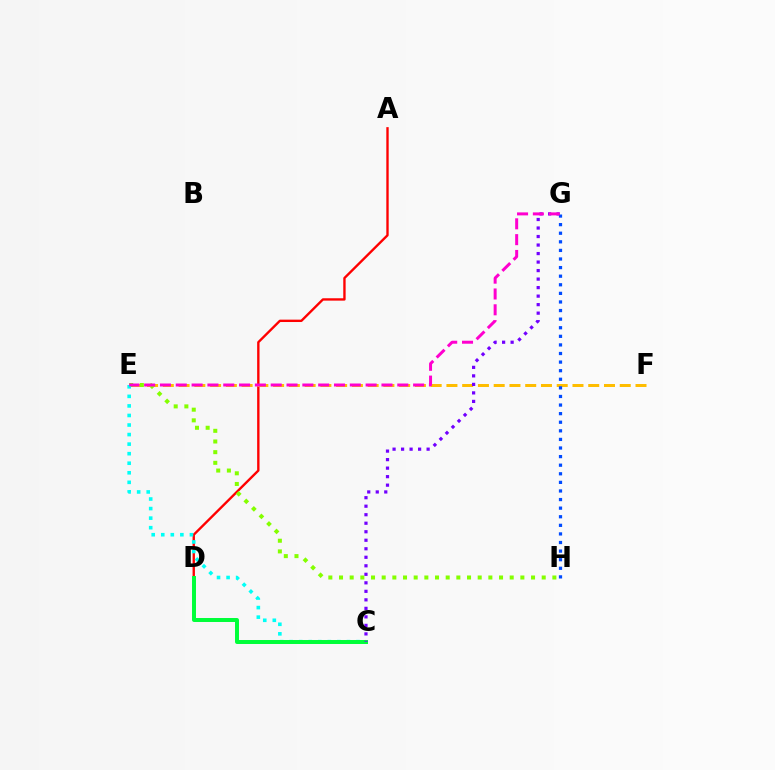{('A', 'D'): [{'color': '#ff0000', 'line_style': 'solid', 'thickness': 1.71}], ('E', 'F'): [{'color': '#ffbd00', 'line_style': 'dashed', 'thickness': 2.14}], ('E', 'H'): [{'color': '#84ff00', 'line_style': 'dotted', 'thickness': 2.9}], ('G', 'H'): [{'color': '#004bff', 'line_style': 'dotted', 'thickness': 2.33}], ('C', 'E'): [{'color': '#00fff6', 'line_style': 'dotted', 'thickness': 2.6}], ('C', 'D'): [{'color': '#00ff39', 'line_style': 'solid', 'thickness': 2.85}], ('C', 'G'): [{'color': '#7200ff', 'line_style': 'dotted', 'thickness': 2.31}], ('E', 'G'): [{'color': '#ff00cf', 'line_style': 'dashed', 'thickness': 2.15}]}